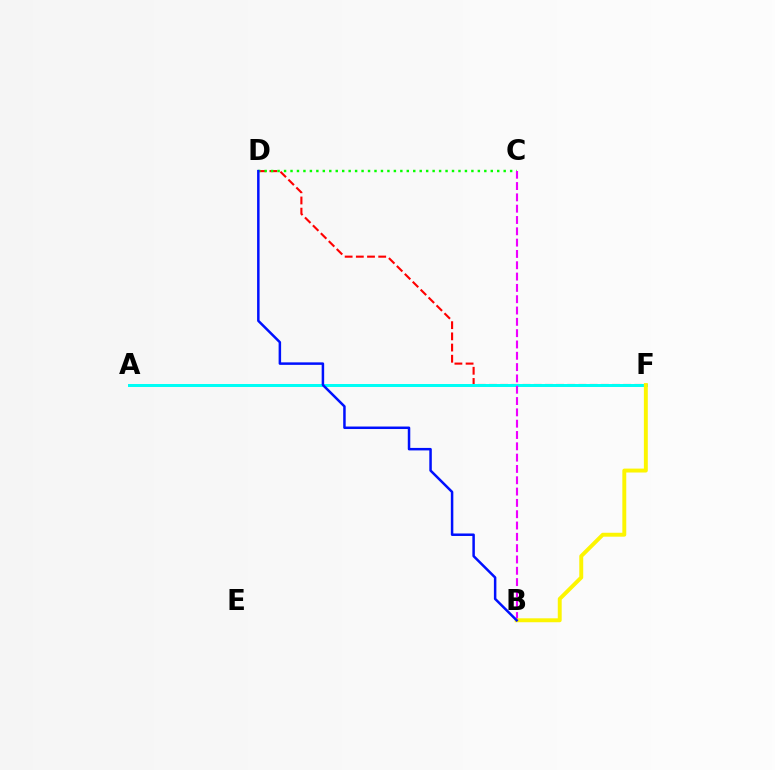{('D', 'F'): [{'color': '#ff0000', 'line_style': 'dashed', 'thickness': 1.52}], ('A', 'F'): [{'color': '#00fff6', 'line_style': 'solid', 'thickness': 2.15}], ('C', 'D'): [{'color': '#08ff00', 'line_style': 'dotted', 'thickness': 1.76}], ('B', 'C'): [{'color': '#ee00ff', 'line_style': 'dashed', 'thickness': 1.54}], ('B', 'F'): [{'color': '#fcf500', 'line_style': 'solid', 'thickness': 2.82}], ('B', 'D'): [{'color': '#0010ff', 'line_style': 'solid', 'thickness': 1.8}]}